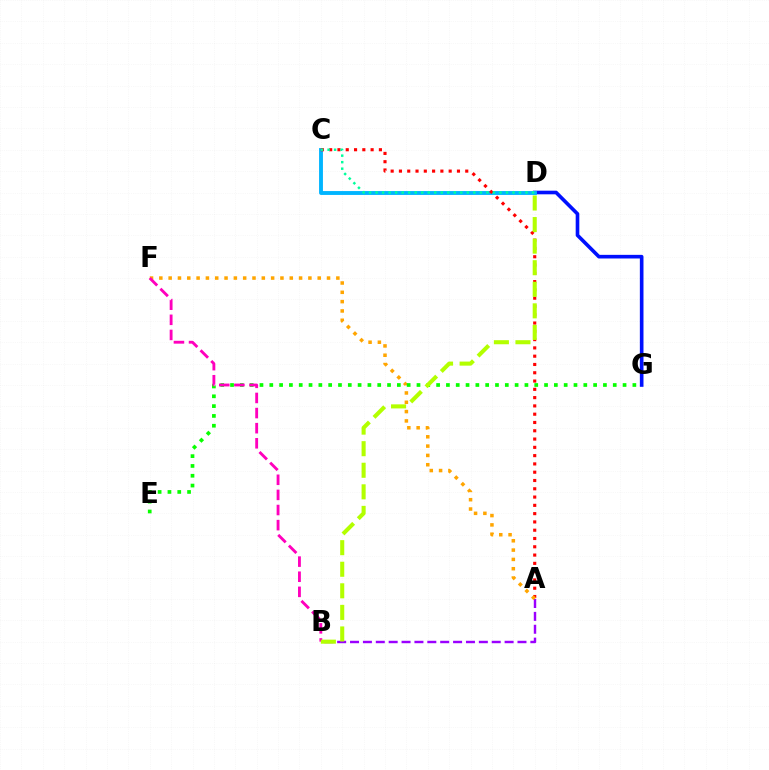{('D', 'G'): [{'color': '#0010ff', 'line_style': 'solid', 'thickness': 2.62}], ('C', 'D'): [{'color': '#00b5ff', 'line_style': 'solid', 'thickness': 2.78}, {'color': '#00ff9d', 'line_style': 'dotted', 'thickness': 1.77}], ('A', 'B'): [{'color': '#9b00ff', 'line_style': 'dashed', 'thickness': 1.75}], ('A', 'C'): [{'color': '#ff0000', 'line_style': 'dotted', 'thickness': 2.25}], ('A', 'F'): [{'color': '#ffa500', 'line_style': 'dotted', 'thickness': 2.53}], ('E', 'G'): [{'color': '#08ff00', 'line_style': 'dotted', 'thickness': 2.67}], ('B', 'F'): [{'color': '#ff00bd', 'line_style': 'dashed', 'thickness': 2.05}], ('B', 'D'): [{'color': '#b3ff00', 'line_style': 'dashed', 'thickness': 2.93}]}